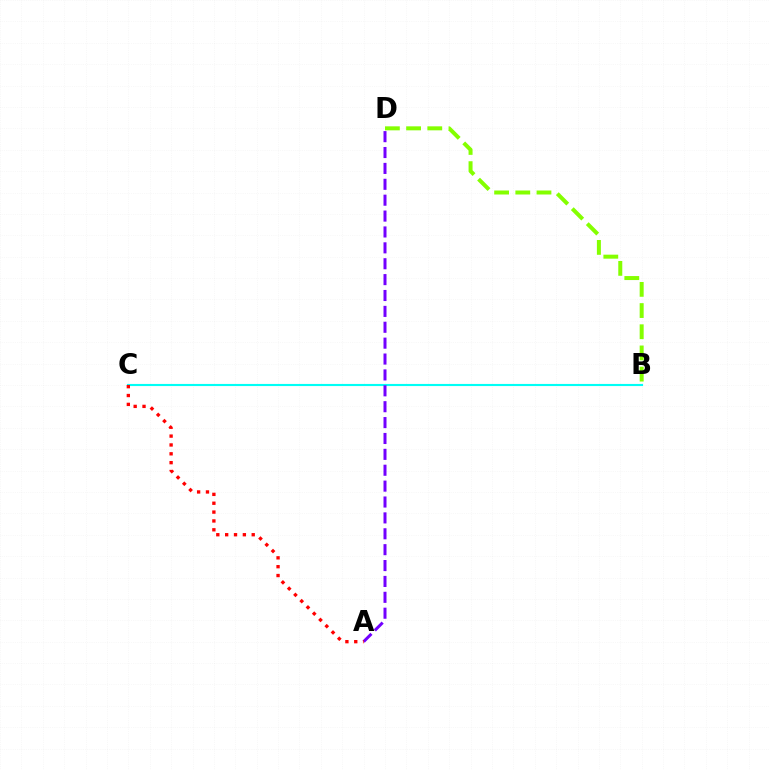{('B', 'C'): [{'color': '#00fff6', 'line_style': 'solid', 'thickness': 1.53}], ('B', 'D'): [{'color': '#84ff00', 'line_style': 'dashed', 'thickness': 2.88}], ('A', 'D'): [{'color': '#7200ff', 'line_style': 'dashed', 'thickness': 2.16}], ('A', 'C'): [{'color': '#ff0000', 'line_style': 'dotted', 'thickness': 2.41}]}